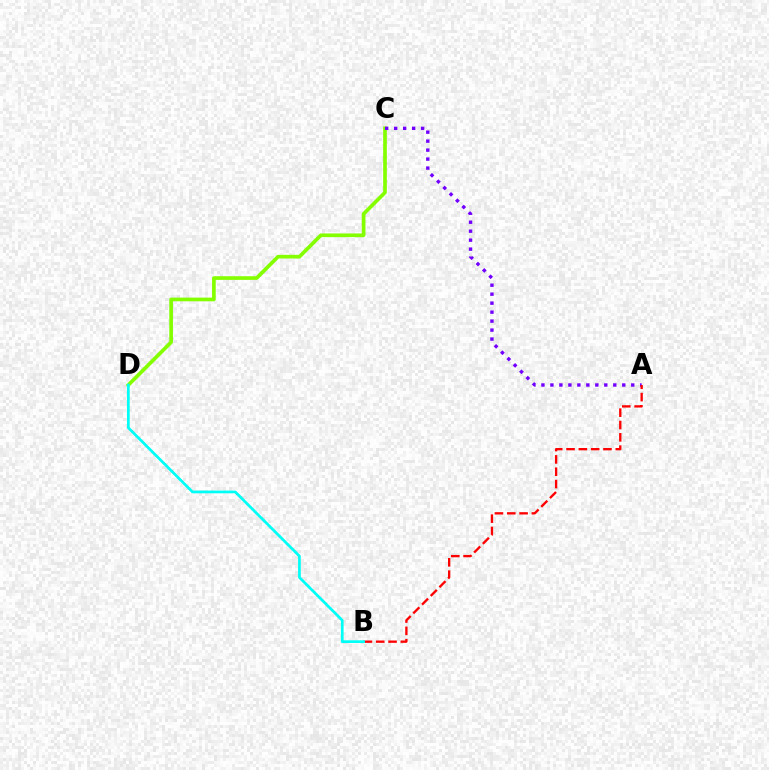{('C', 'D'): [{'color': '#84ff00', 'line_style': 'solid', 'thickness': 2.65}], ('A', 'C'): [{'color': '#7200ff', 'line_style': 'dotted', 'thickness': 2.44}], ('A', 'B'): [{'color': '#ff0000', 'line_style': 'dashed', 'thickness': 1.67}], ('B', 'D'): [{'color': '#00fff6', 'line_style': 'solid', 'thickness': 1.97}]}